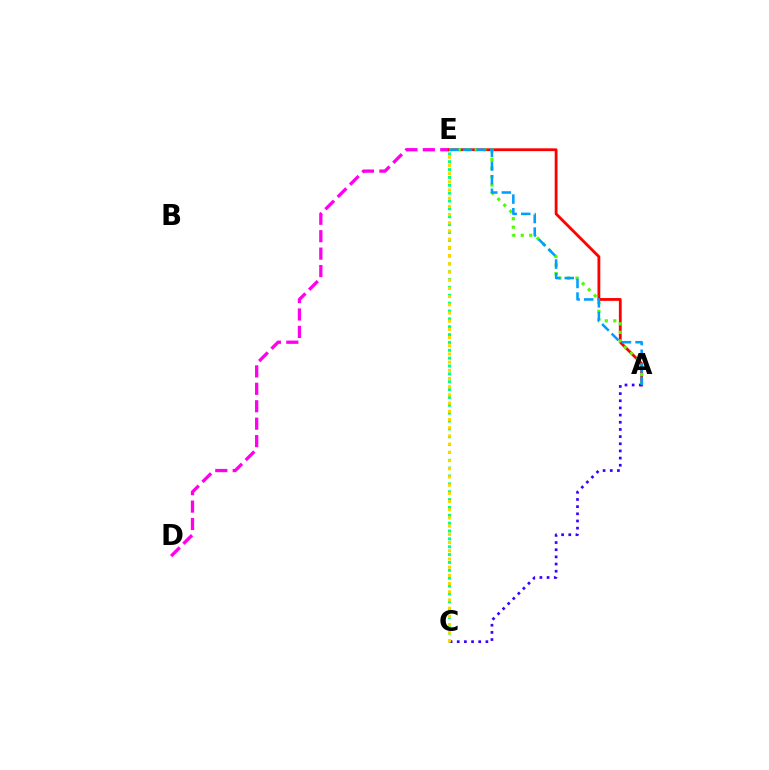{('D', 'E'): [{'color': '#ff00ed', 'line_style': 'dashed', 'thickness': 2.37}], ('A', 'E'): [{'color': '#ff0000', 'line_style': 'solid', 'thickness': 2.02}, {'color': '#4fff00', 'line_style': 'dotted', 'thickness': 2.31}, {'color': '#009eff', 'line_style': 'dashed', 'thickness': 1.85}], ('C', 'E'): [{'color': '#00ff86', 'line_style': 'dotted', 'thickness': 2.13}, {'color': '#ffd500', 'line_style': 'dotted', 'thickness': 2.23}], ('A', 'C'): [{'color': '#3700ff', 'line_style': 'dotted', 'thickness': 1.95}]}